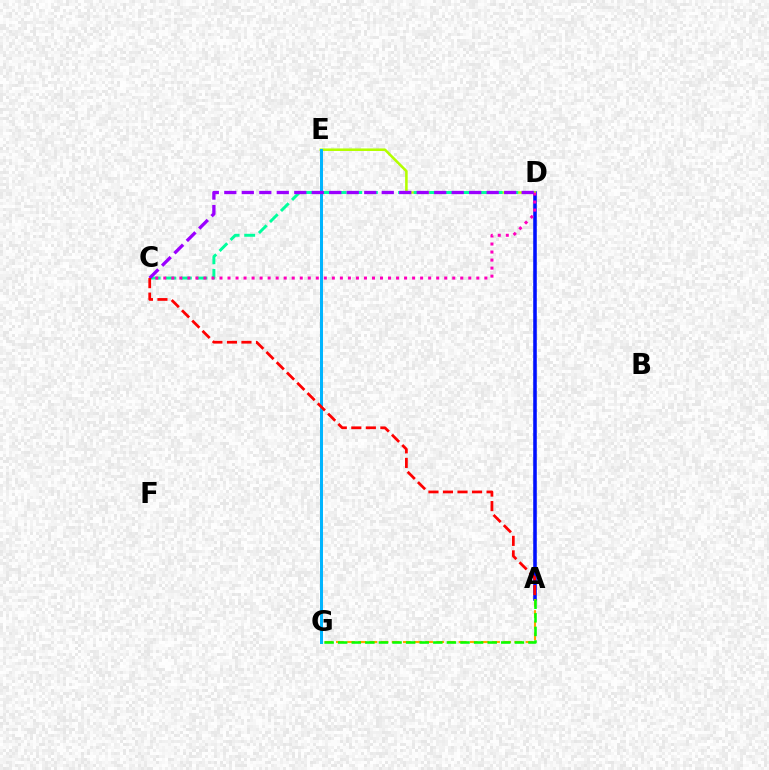{('A', 'D'): [{'color': '#0010ff', 'line_style': 'solid', 'thickness': 2.57}], ('A', 'G'): [{'color': '#ffa500', 'line_style': 'dashed', 'thickness': 1.52}, {'color': '#08ff00', 'line_style': 'dashed', 'thickness': 1.85}], ('D', 'E'): [{'color': '#b3ff00', 'line_style': 'solid', 'thickness': 1.84}], ('E', 'G'): [{'color': '#00b5ff', 'line_style': 'solid', 'thickness': 2.15}], ('C', 'D'): [{'color': '#00ff9d', 'line_style': 'dashed', 'thickness': 2.12}, {'color': '#ff00bd', 'line_style': 'dotted', 'thickness': 2.18}, {'color': '#9b00ff', 'line_style': 'dashed', 'thickness': 2.38}], ('A', 'C'): [{'color': '#ff0000', 'line_style': 'dashed', 'thickness': 1.97}]}